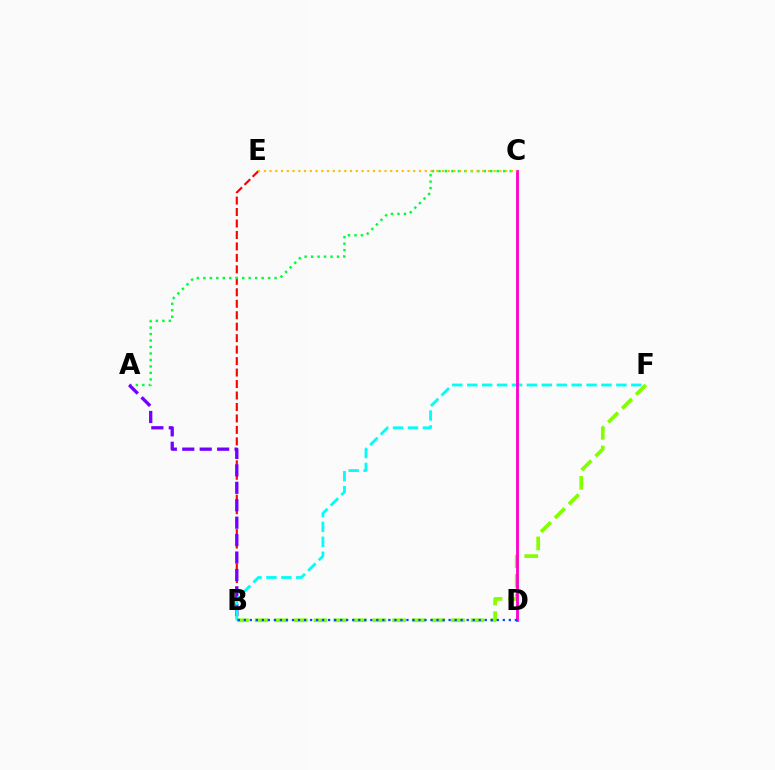{('B', 'E'): [{'color': '#ff0000', 'line_style': 'dashed', 'thickness': 1.56}], ('B', 'F'): [{'color': '#84ff00', 'line_style': 'dashed', 'thickness': 2.67}, {'color': '#00fff6', 'line_style': 'dashed', 'thickness': 2.03}], ('A', 'C'): [{'color': '#00ff39', 'line_style': 'dotted', 'thickness': 1.76}], ('A', 'B'): [{'color': '#7200ff', 'line_style': 'dashed', 'thickness': 2.37}], ('C', 'D'): [{'color': '#ff00cf', 'line_style': 'solid', 'thickness': 2.04}], ('C', 'E'): [{'color': '#ffbd00', 'line_style': 'dotted', 'thickness': 1.56}], ('B', 'D'): [{'color': '#004bff', 'line_style': 'dotted', 'thickness': 1.64}]}